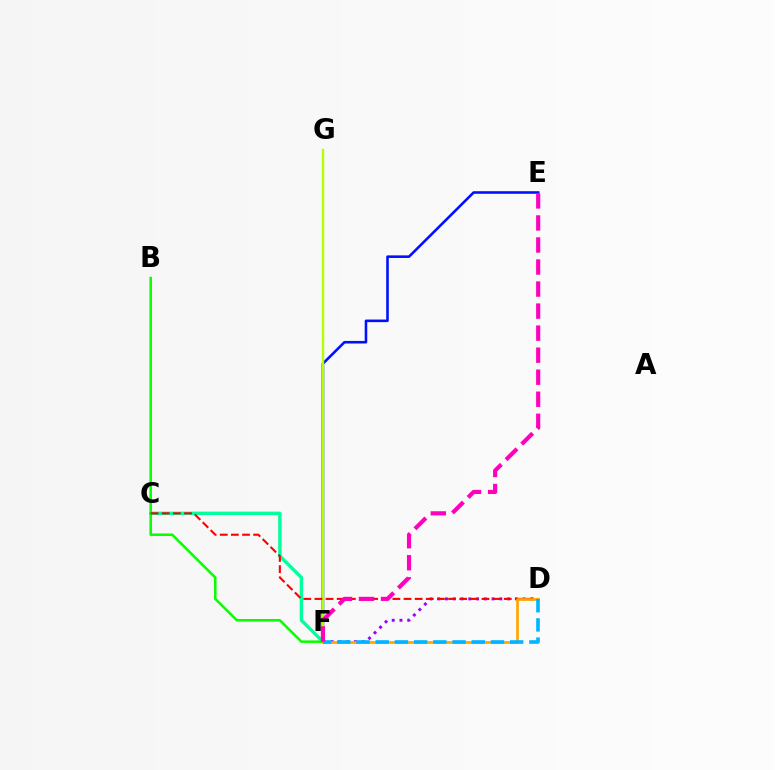{('E', 'F'): [{'color': '#0010ff', 'line_style': 'solid', 'thickness': 1.86}, {'color': '#ff00bd', 'line_style': 'dashed', 'thickness': 2.99}], ('F', 'G'): [{'color': '#b3ff00', 'line_style': 'solid', 'thickness': 1.71}], ('C', 'F'): [{'color': '#00ff9d', 'line_style': 'solid', 'thickness': 2.43}], ('D', 'F'): [{'color': '#9b00ff', 'line_style': 'dotted', 'thickness': 2.11}, {'color': '#ffa500', 'line_style': 'solid', 'thickness': 1.93}, {'color': '#00b5ff', 'line_style': 'dashed', 'thickness': 2.61}], ('B', 'F'): [{'color': '#08ff00', 'line_style': 'solid', 'thickness': 1.83}], ('C', 'D'): [{'color': '#ff0000', 'line_style': 'dashed', 'thickness': 1.51}]}